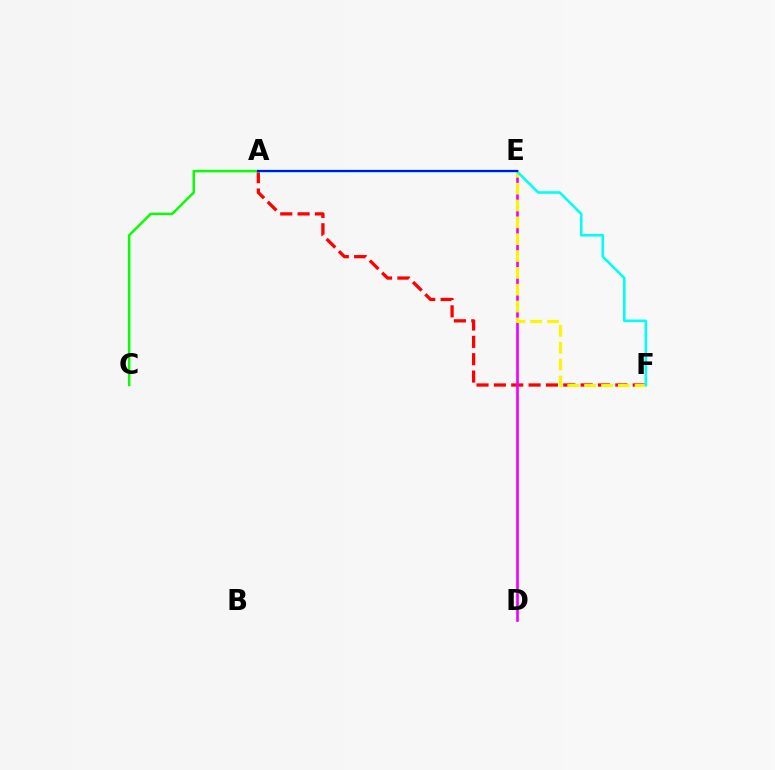{('A', 'F'): [{'color': '#ff0000', 'line_style': 'dashed', 'thickness': 2.36}, {'color': '#00fff6', 'line_style': 'solid', 'thickness': 1.85}], ('D', 'E'): [{'color': '#ee00ff', 'line_style': 'solid', 'thickness': 1.9}], ('A', 'C'): [{'color': '#08ff00', 'line_style': 'solid', 'thickness': 1.77}], ('E', 'F'): [{'color': '#fcf500', 'line_style': 'dashed', 'thickness': 2.29}], ('A', 'E'): [{'color': '#0010ff', 'line_style': 'solid', 'thickness': 1.52}]}